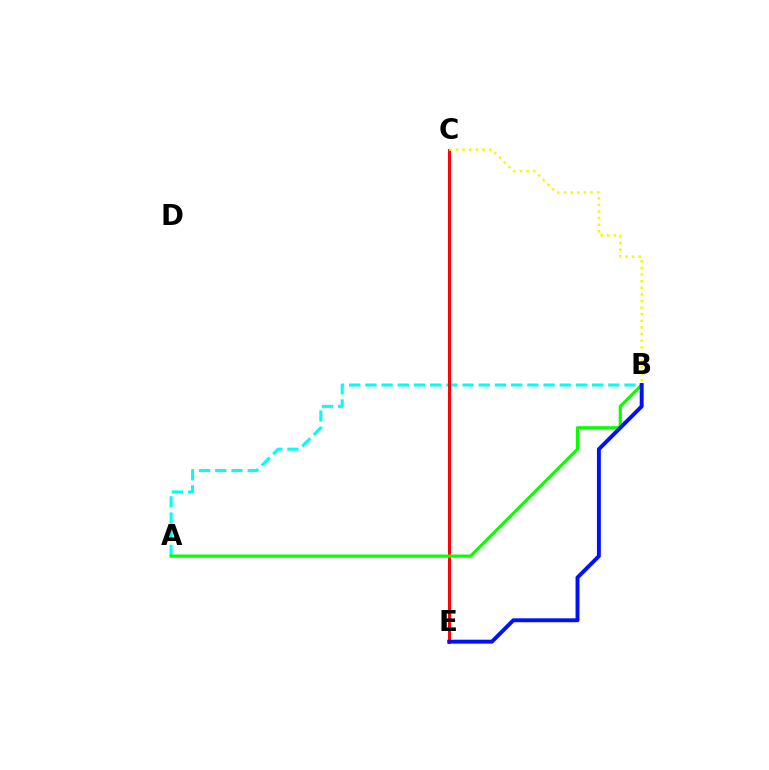{('A', 'B'): [{'color': '#00fff6', 'line_style': 'dashed', 'thickness': 2.2}, {'color': '#08ff00', 'line_style': 'solid', 'thickness': 2.3}], ('C', 'E'): [{'color': '#ee00ff', 'line_style': 'solid', 'thickness': 1.87}, {'color': '#ff0000', 'line_style': 'solid', 'thickness': 2.07}], ('B', 'E'): [{'color': '#0010ff', 'line_style': 'solid', 'thickness': 2.82}], ('B', 'C'): [{'color': '#fcf500', 'line_style': 'dotted', 'thickness': 1.8}]}